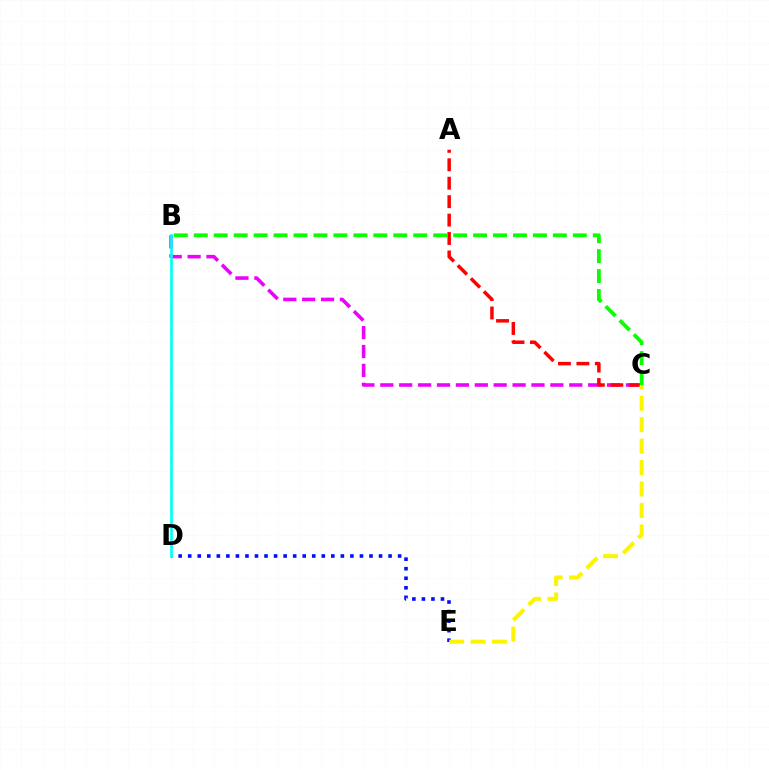{('D', 'E'): [{'color': '#0010ff', 'line_style': 'dotted', 'thickness': 2.59}], ('B', 'C'): [{'color': '#ee00ff', 'line_style': 'dashed', 'thickness': 2.57}, {'color': '#08ff00', 'line_style': 'dashed', 'thickness': 2.71}], ('B', 'D'): [{'color': '#00fff6', 'line_style': 'solid', 'thickness': 1.91}], ('A', 'C'): [{'color': '#ff0000', 'line_style': 'dashed', 'thickness': 2.5}], ('C', 'E'): [{'color': '#fcf500', 'line_style': 'dashed', 'thickness': 2.91}]}